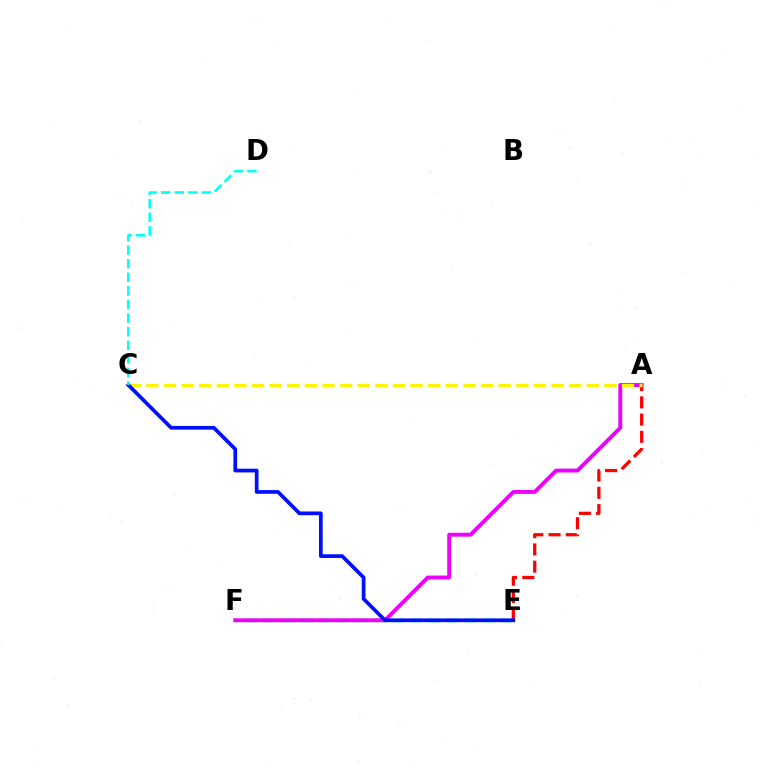{('E', 'F'): [{'color': '#08ff00', 'line_style': 'dashed', 'thickness': 2.48}], ('A', 'E'): [{'color': '#ff0000', 'line_style': 'dashed', 'thickness': 2.34}], ('A', 'F'): [{'color': '#ee00ff', 'line_style': 'solid', 'thickness': 2.81}], ('A', 'C'): [{'color': '#fcf500', 'line_style': 'dashed', 'thickness': 2.39}], ('C', 'E'): [{'color': '#0010ff', 'line_style': 'solid', 'thickness': 2.68}], ('C', 'D'): [{'color': '#00fff6', 'line_style': 'dashed', 'thickness': 1.85}]}